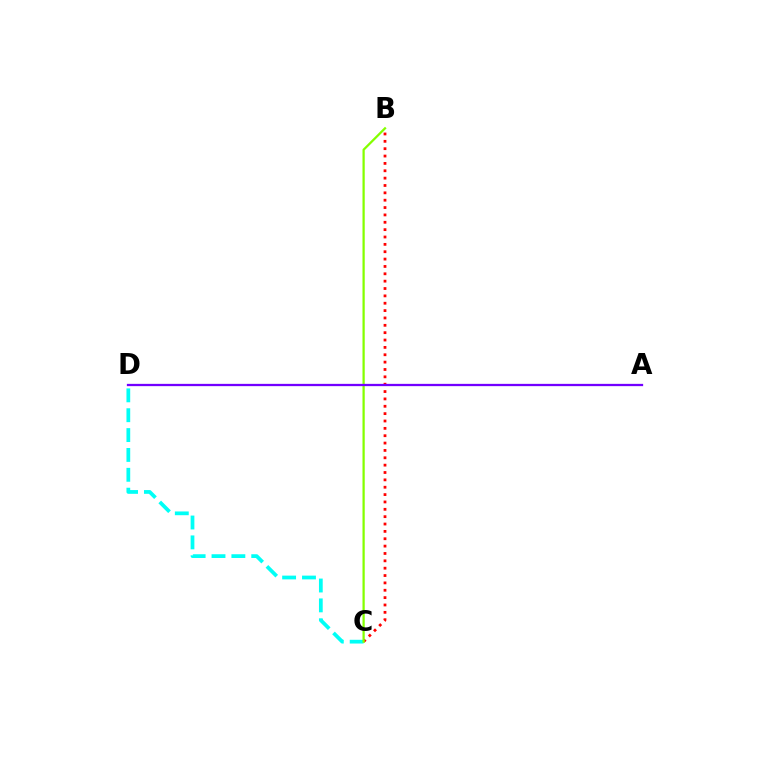{('C', 'D'): [{'color': '#00fff6', 'line_style': 'dashed', 'thickness': 2.7}], ('B', 'C'): [{'color': '#ff0000', 'line_style': 'dotted', 'thickness': 2.0}, {'color': '#84ff00', 'line_style': 'solid', 'thickness': 1.63}], ('A', 'D'): [{'color': '#7200ff', 'line_style': 'solid', 'thickness': 1.64}]}